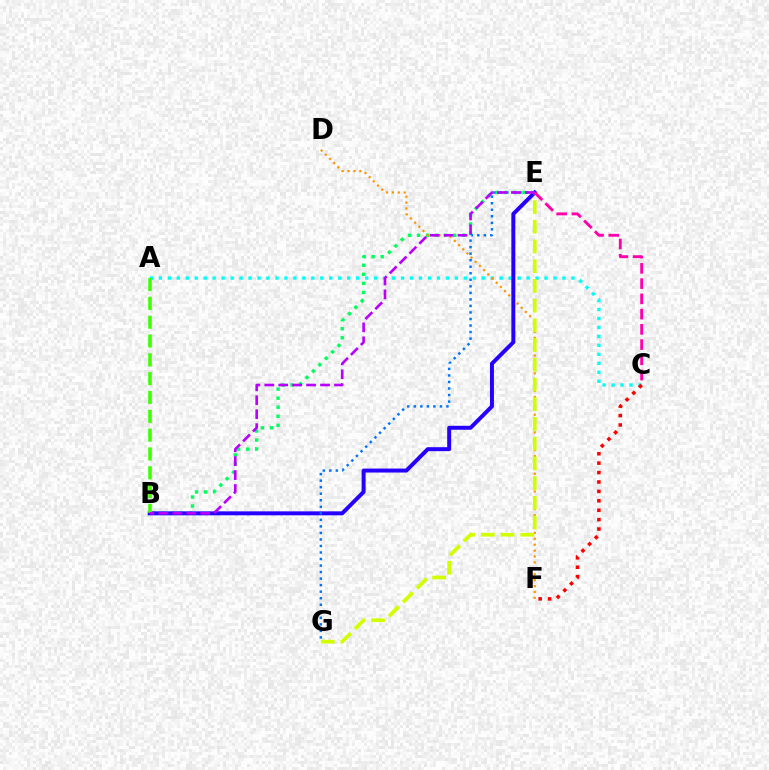{('A', 'C'): [{'color': '#00fff6', 'line_style': 'dotted', 'thickness': 2.44}], ('C', 'F'): [{'color': '#ff0000', 'line_style': 'dotted', 'thickness': 2.56}], ('B', 'E'): [{'color': '#00ff5c', 'line_style': 'dotted', 'thickness': 2.46}, {'color': '#2500ff', 'line_style': 'solid', 'thickness': 2.86}, {'color': '#b900ff', 'line_style': 'dashed', 'thickness': 1.89}], ('D', 'F'): [{'color': '#ff9400', 'line_style': 'dotted', 'thickness': 1.61}], ('A', 'B'): [{'color': '#3dff00', 'line_style': 'dashed', 'thickness': 2.56}], ('E', 'G'): [{'color': '#d1ff00', 'line_style': 'dashed', 'thickness': 2.68}, {'color': '#0074ff', 'line_style': 'dotted', 'thickness': 1.77}], ('C', 'E'): [{'color': '#ff00ac', 'line_style': 'dashed', 'thickness': 2.07}]}